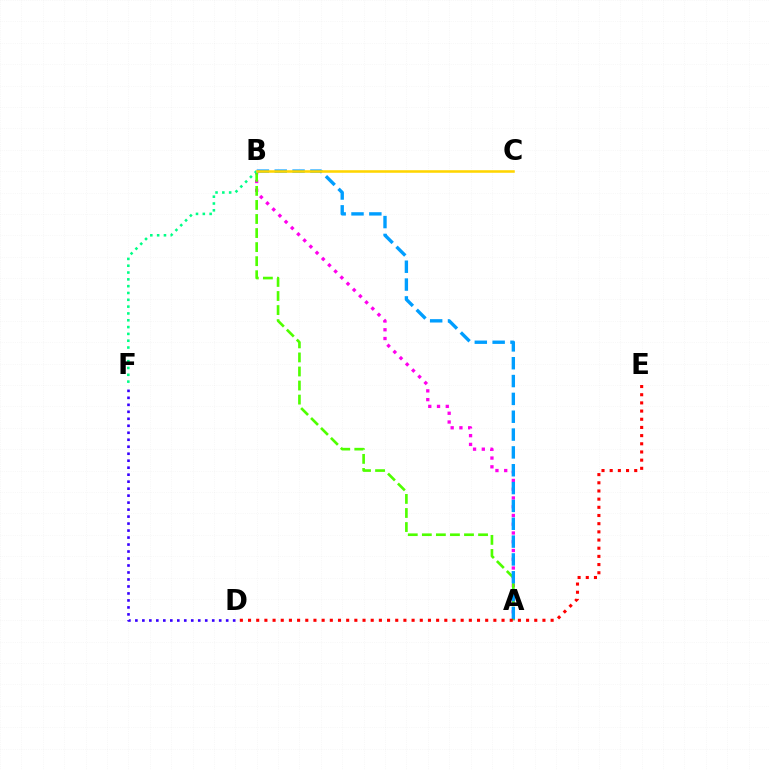{('A', 'B'): [{'color': '#ff00ed', 'line_style': 'dotted', 'thickness': 2.38}, {'color': '#4fff00', 'line_style': 'dashed', 'thickness': 1.91}, {'color': '#009eff', 'line_style': 'dashed', 'thickness': 2.42}], ('B', 'F'): [{'color': '#00ff86', 'line_style': 'dotted', 'thickness': 1.85}], ('B', 'C'): [{'color': '#ffd500', 'line_style': 'solid', 'thickness': 1.84}], ('D', 'F'): [{'color': '#3700ff', 'line_style': 'dotted', 'thickness': 1.9}], ('D', 'E'): [{'color': '#ff0000', 'line_style': 'dotted', 'thickness': 2.22}]}